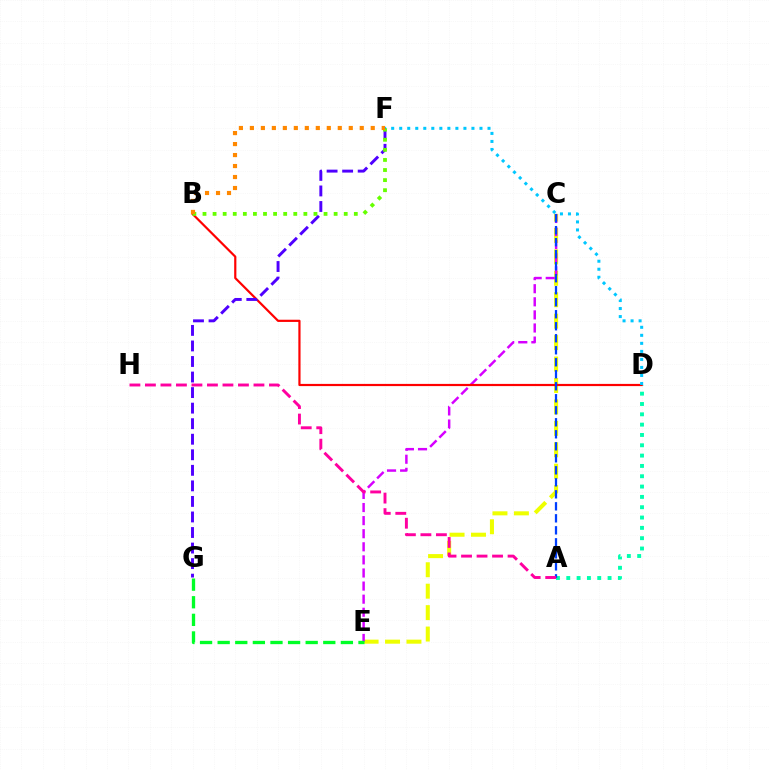{('C', 'E'): [{'color': '#eeff00', 'line_style': 'dashed', 'thickness': 2.91}, {'color': '#d600ff', 'line_style': 'dashed', 'thickness': 1.78}], ('A', 'D'): [{'color': '#00ffaf', 'line_style': 'dotted', 'thickness': 2.8}], ('B', 'D'): [{'color': '#ff0000', 'line_style': 'solid', 'thickness': 1.58}], ('A', 'C'): [{'color': '#003fff', 'line_style': 'dashed', 'thickness': 1.63}], ('E', 'G'): [{'color': '#00ff27', 'line_style': 'dashed', 'thickness': 2.39}], ('D', 'F'): [{'color': '#00c7ff', 'line_style': 'dotted', 'thickness': 2.18}], ('F', 'G'): [{'color': '#4f00ff', 'line_style': 'dashed', 'thickness': 2.11}], ('B', 'F'): [{'color': '#66ff00', 'line_style': 'dotted', 'thickness': 2.74}, {'color': '#ff8800', 'line_style': 'dotted', 'thickness': 2.98}], ('A', 'H'): [{'color': '#ff00a0', 'line_style': 'dashed', 'thickness': 2.11}]}